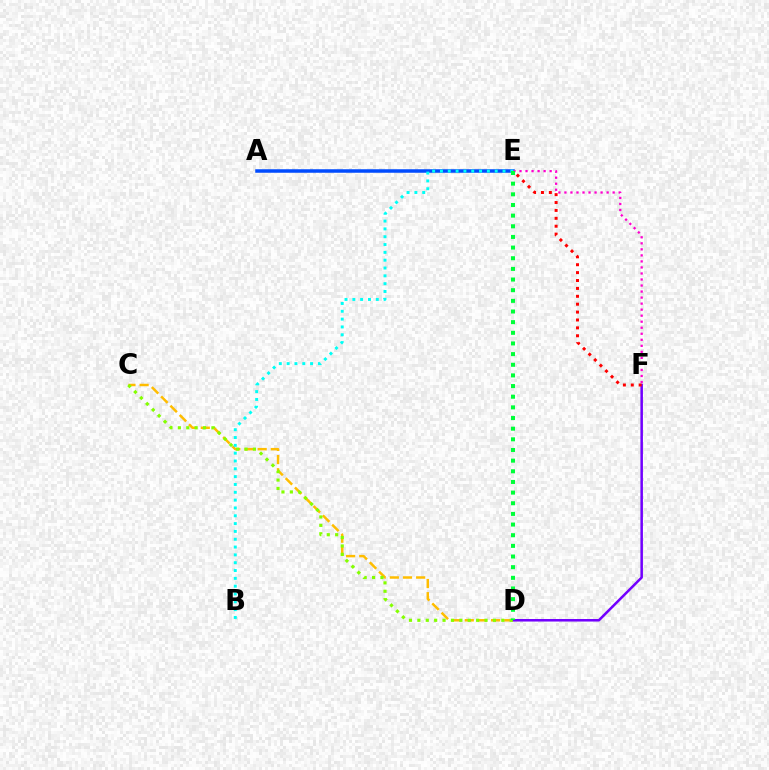{('C', 'D'): [{'color': '#ffbd00', 'line_style': 'dashed', 'thickness': 1.79}, {'color': '#84ff00', 'line_style': 'dotted', 'thickness': 2.28}], ('D', 'F'): [{'color': '#7200ff', 'line_style': 'solid', 'thickness': 1.82}], ('A', 'E'): [{'color': '#004bff', 'line_style': 'solid', 'thickness': 2.53}], ('E', 'F'): [{'color': '#ff0000', 'line_style': 'dotted', 'thickness': 2.15}, {'color': '#ff00cf', 'line_style': 'dotted', 'thickness': 1.64}], ('B', 'E'): [{'color': '#00fff6', 'line_style': 'dotted', 'thickness': 2.13}], ('D', 'E'): [{'color': '#00ff39', 'line_style': 'dotted', 'thickness': 2.89}]}